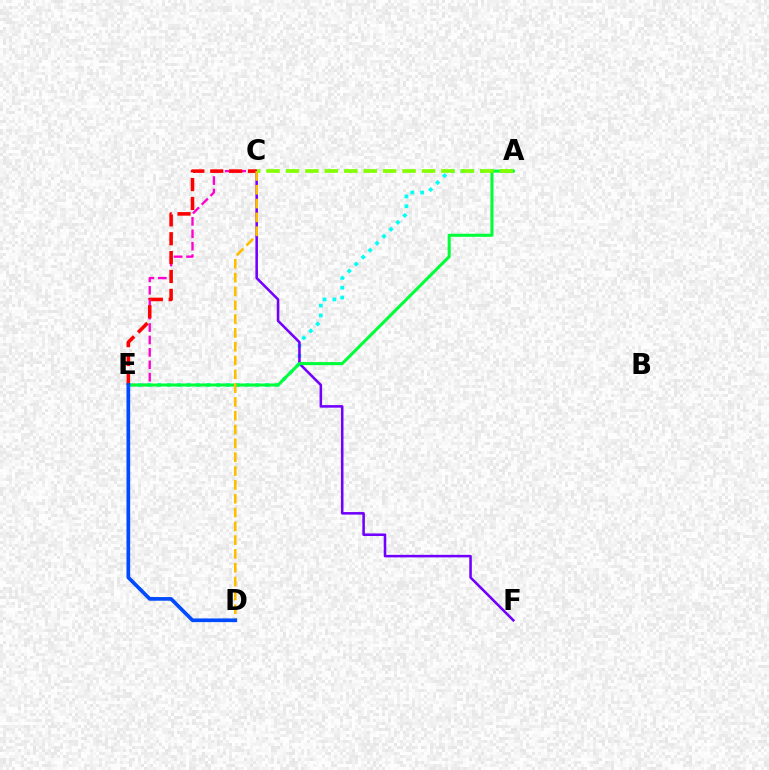{('C', 'E'): [{'color': '#ff00cf', 'line_style': 'dashed', 'thickness': 1.69}, {'color': '#ff0000', 'line_style': 'dashed', 'thickness': 2.56}], ('A', 'E'): [{'color': '#00fff6', 'line_style': 'dotted', 'thickness': 2.67}, {'color': '#00ff39', 'line_style': 'solid', 'thickness': 2.2}], ('C', 'F'): [{'color': '#7200ff', 'line_style': 'solid', 'thickness': 1.84}], ('C', 'D'): [{'color': '#ffbd00', 'line_style': 'dashed', 'thickness': 1.88}], ('A', 'C'): [{'color': '#84ff00', 'line_style': 'dashed', 'thickness': 2.64}], ('D', 'E'): [{'color': '#004bff', 'line_style': 'solid', 'thickness': 2.65}]}